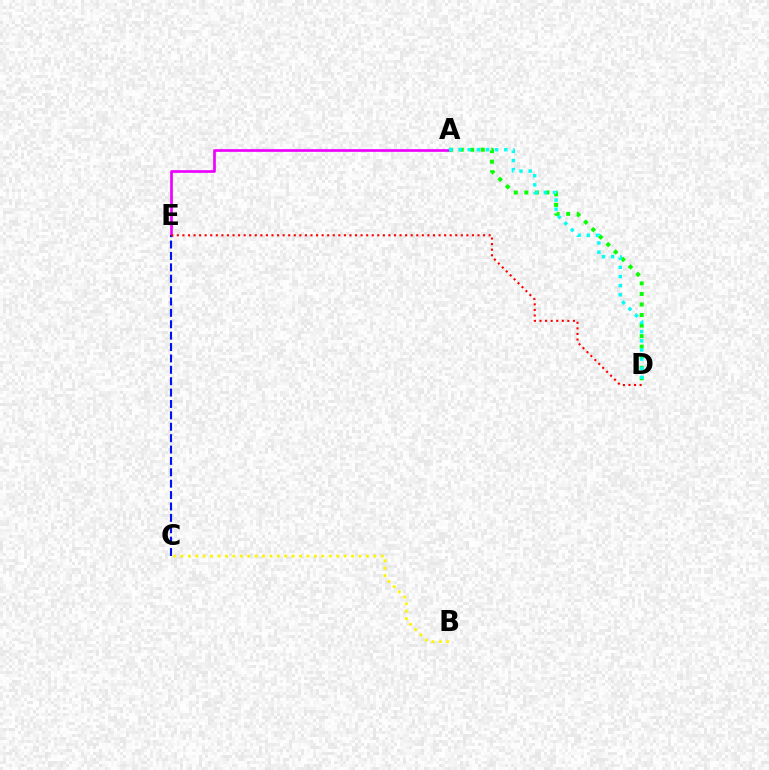{('B', 'C'): [{'color': '#fcf500', 'line_style': 'dotted', 'thickness': 2.02}], ('A', 'E'): [{'color': '#ee00ff', 'line_style': 'solid', 'thickness': 1.93}], ('A', 'D'): [{'color': '#08ff00', 'line_style': 'dotted', 'thickness': 2.86}, {'color': '#00fff6', 'line_style': 'dotted', 'thickness': 2.49}], ('C', 'E'): [{'color': '#0010ff', 'line_style': 'dashed', 'thickness': 1.55}], ('D', 'E'): [{'color': '#ff0000', 'line_style': 'dotted', 'thickness': 1.51}]}